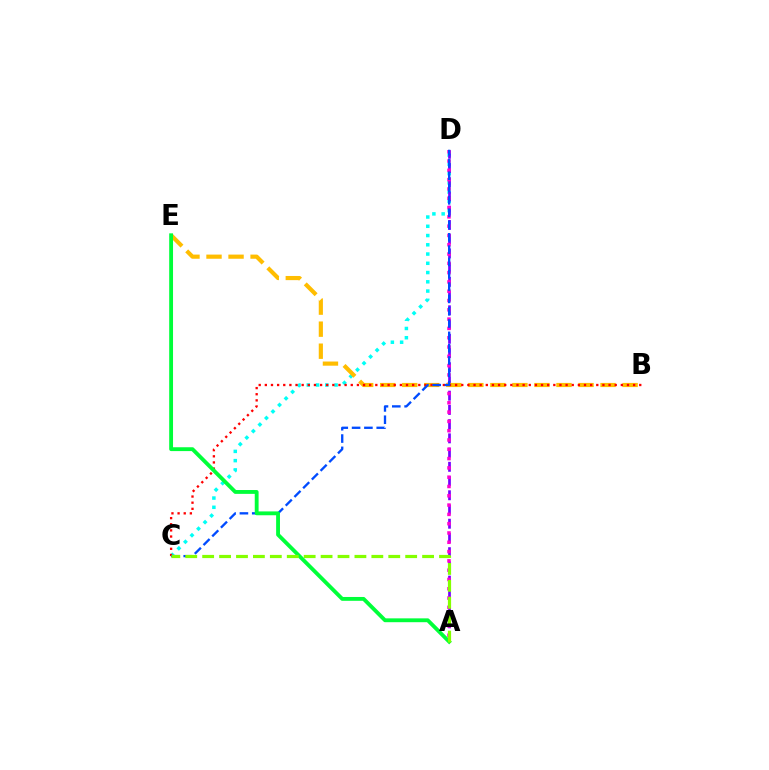{('C', 'D'): [{'color': '#00fff6', 'line_style': 'dotted', 'thickness': 2.51}, {'color': '#004bff', 'line_style': 'dashed', 'thickness': 1.67}], ('A', 'D'): [{'color': '#7200ff', 'line_style': 'dashed', 'thickness': 1.93}, {'color': '#ff00cf', 'line_style': 'dotted', 'thickness': 2.53}], ('B', 'E'): [{'color': '#ffbd00', 'line_style': 'dashed', 'thickness': 2.99}], ('B', 'C'): [{'color': '#ff0000', 'line_style': 'dotted', 'thickness': 1.67}], ('A', 'E'): [{'color': '#00ff39', 'line_style': 'solid', 'thickness': 2.77}], ('A', 'C'): [{'color': '#84ff00', 'line_style': 'dashed', 'thickness': 2.3}]}